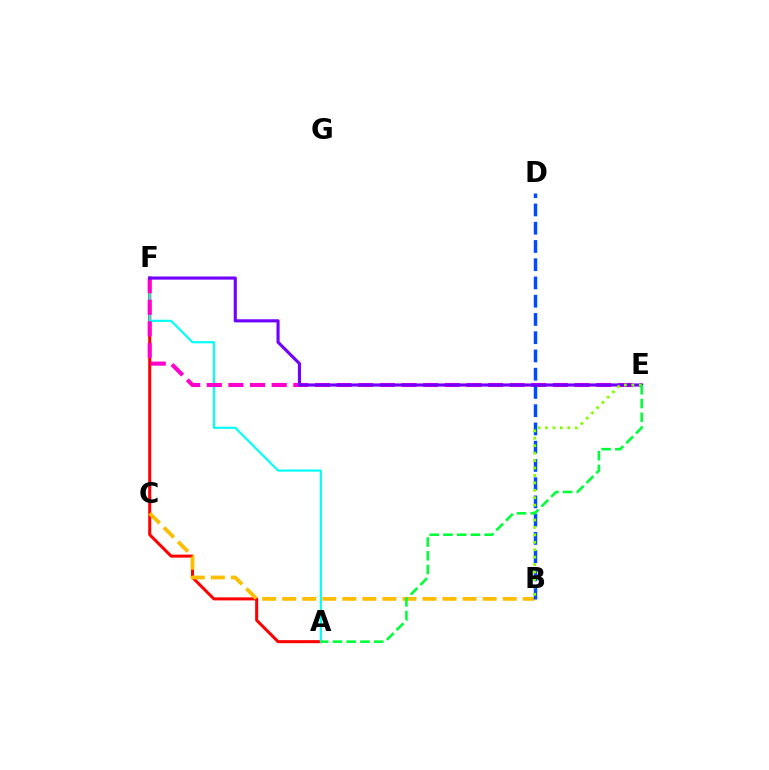{('A', 'F'): [{'color': '#ff0000', 'line_style': 'solid', 'thickness': 2.18}, {'color': '#00fff6', 'line_style': 'solid', 'thickness': 1.56}], ('B', 'C'): [{'color': '#ffbd00', 'line_style': 'dashed', 'thickness': 2.72}], ('E', 'F'): [{'color': '#ff00cf', 'line_style': 'dashed', 'thickness': 2.94}, {'color': '#7200ff', 'line_style': 'solid', 'thickness': 2.25}], ('B', 'D'): [{'color': '#004bff', 'line_style': 'dashed', 'thickness': 2.48}], ('B', 'E'): [{'color': '#84ff00', 'line_style': 'dotted', 'thickness': 2.02}], ('A', 'E'): [{'color': '#00ff39', 'line_style': 'dashed', 'thickness': 1.87}]}